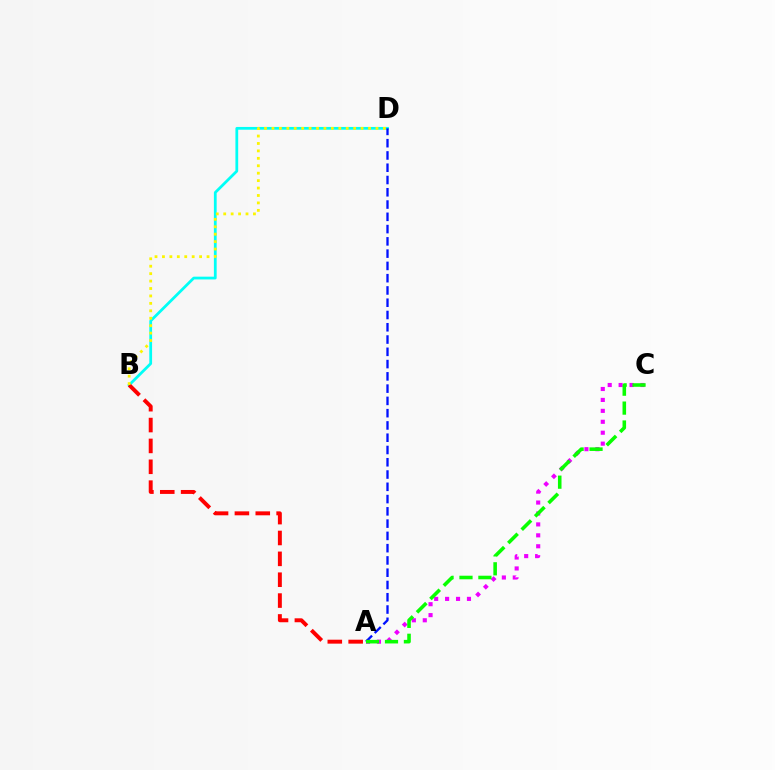{('B', 'D'): [{'color': '#00fff6', 'line_style': 'solid', 'thickness': 1.99}, {'color': '#fcf500', 'line_style': 'dotted', 'thickness': 2.02}], ('A', 'C'): [{'color': '#ee00ff', 'line_style': 'dotted', 'thickness': 2.97}, {'color': '#08ff00', 'line_style': 'dashed', 'thickness': 2.57}], ('A', 'B'): [{'color': '#ff0000', 'line_style': 'dashed', 'thickness': 2.83}], ('A', 'D'): [{'color': '#0010ff', 'line_style': 'dashed', 'thickness': 1.67}]}